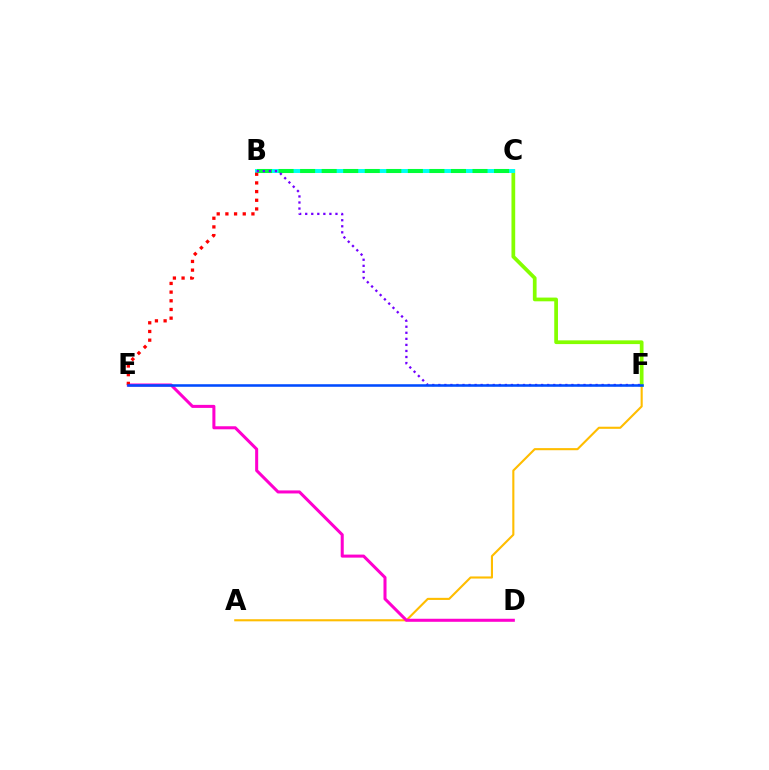{('A', 'F'): [{'color': '#ffbd00', 'line_style': 'solid', 'thickness': 1.52}], ('D', 'E'): [{'color': '#ff00cf', 'line_style': 'solid', 'thickness': 2.19}], ('C', 'F'): [{'color': '#84ff00', 'line_style': 'solid', 'thickness': 2.69}], ('B', 'C'): [{'color': '#00fff6', 'line_style': 'solid', 'thickness': 2.84}, {'color': '#00ff39', 'line_style': 'dashed', 'thickness': 2.93}], ('B', 'E'): [{'color': '#ff0000', 'line_style': 'dotted', 'thickness': 2.36}], ('B', 'F'): [{'color': '#7200ff', 'line_style': 'dotted', 'thickness': 1.64}], ('E', 'F'): [{'color': '#004bff', 'line_style': 'solid', 'thickness': 1.84}]}